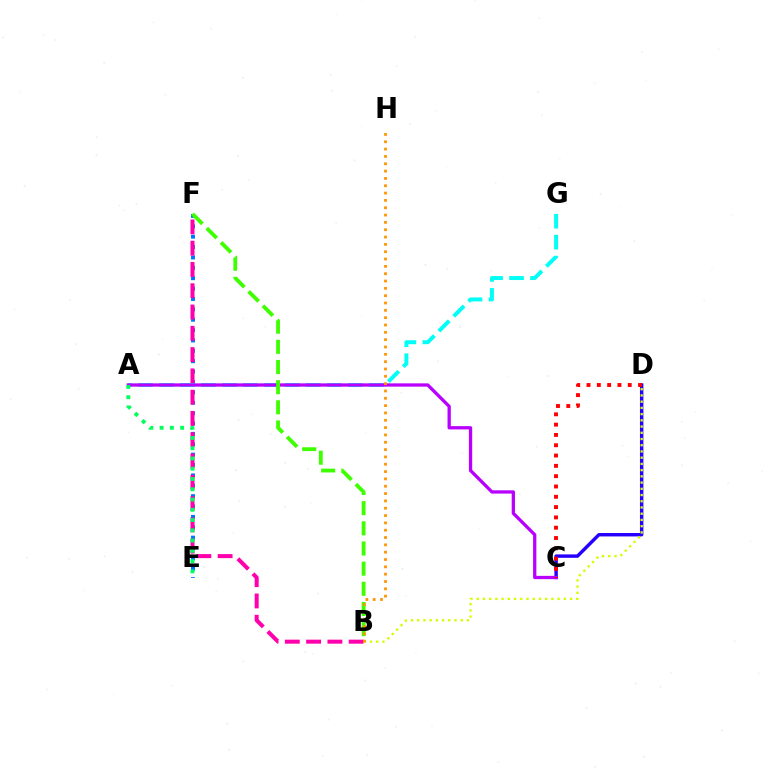{('E', 'F'): [{'color': '#0074ff', 'line_style': 'dotted', 'thickness': 2.82}], ('B', 'F'): [{'color': '#ff00ac', 'line_style': 'dashed', 'thickness': 2.89}, {'color': '#3dff00', 'line_style': 'dashed', 'thickness': 2.74}], ('A', 'G'): [{'color': '#00fff6', 'line_style': 'dashed', 'thickness': 2.85}], ('C', 'D'): [{'color': '#2500ff', 'line_style': 'solid', 'thickness': 2.46}, {'color': '#ff0000', 'line_style': 'dotted', 'thickness': 2.8}], ('A', 'C'): [{'color': '#b900ff', 'line_style': 'solid', 'thickness': 2.36}], ('A', 'E'): [{'color': '#00ff5c', 'line_style': 'dotted', 'thickness': 2.79}], ('B', 'D'): [{'color': '#d1ff00', 'line_style': 'dotted', 'thickness': 1.69}], ('B', 'H'): [{'color': '#ff9400', 'line_style': 'dotted', 'thickness': 1.99}]}